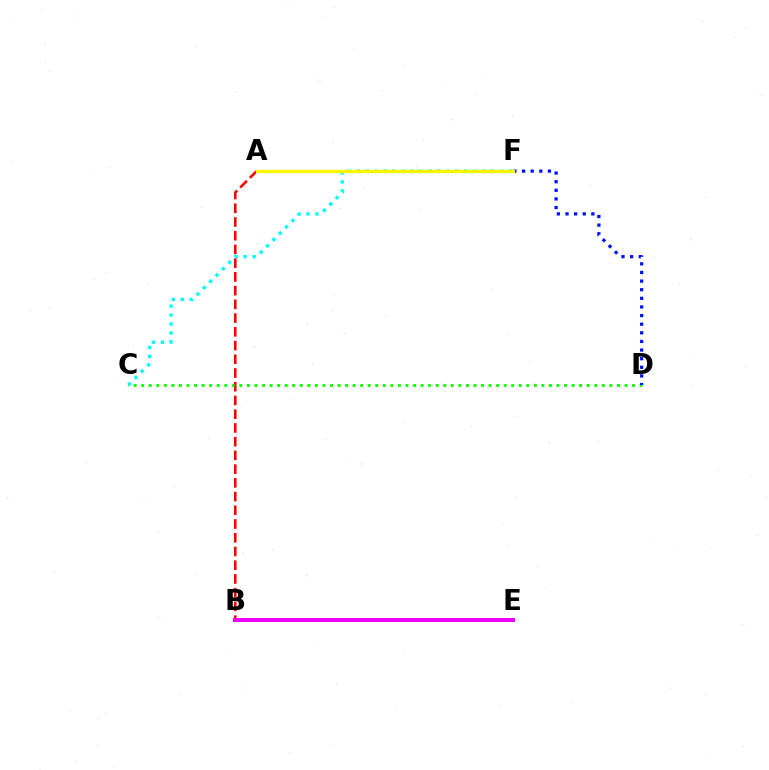{('C', 'F'): [{'color': '#00fff6', 'line_style': 'dotted', 'thickness': 2.43}], ('A', 'B'): [{'color': '#ff0000', 'line_style': 'dashed', 'thickness': 1.87}], ('C', 'D'): [{'color': '#08ff00', 'line_style': 'dotted', 'thickness': 2.05}], ('D', 'F'): [{'color': '#0010ff', 'line_style': 'dotted', 'thickness': 2.34}], ('B', 'E'): [{'color': '#ee00ff', 'line_style': 'solid', 'thickness': 2.91}], ('A', 'F'): [{'color': '#fcf500', 'line_style': 'solid', 'thickness': 2.39}]}